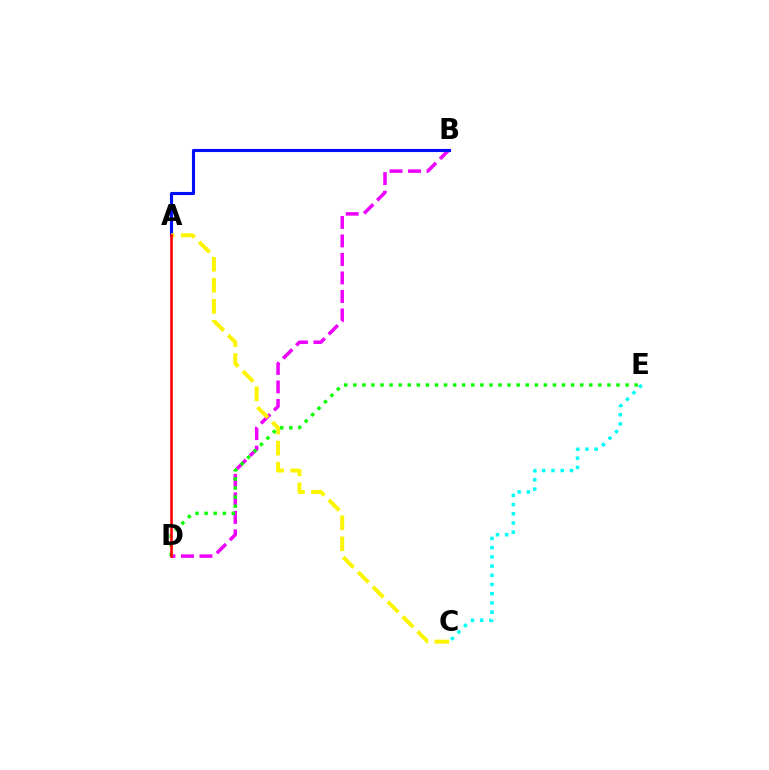{('B', 'D'): [{'color': '#ee00ff', 'line_style': 'dashed', 'thickness': 2.52}], ('D', 'E'): [{'color': '#08ff00', 'line_style': 'dotted', 'thickness': 2.47}], ('C', 'E'): [{'color': '#00fff6', 'line_style': 'dotted', 'thickness': 2.5}], ('A', 'B'): [{'color': '#0010ff', 'line_style': 'solid', 'thickness': 2.24}], ('A', 'C'): [{'color': '#fcf500', 'line_style': 'dashed', 'thickness': 2.86}], ('A', 'D'): [{'color': '#ff0000', 'line_style': 'solid', 'thickness': 1.89}]}